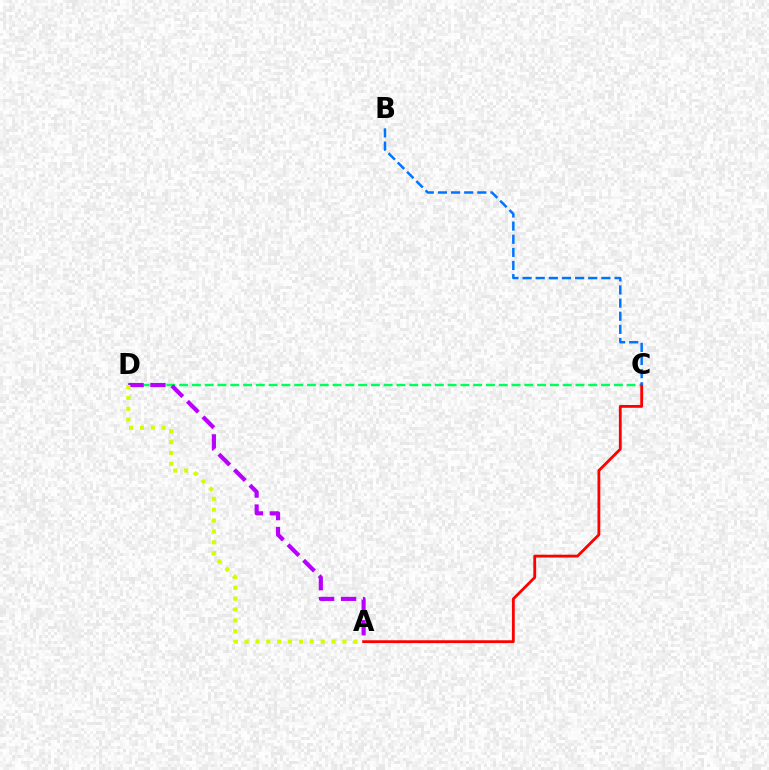{('C', 'D'): [{'color': '#00ff5c', 'line_style': 'dashed', 'thickness': 1.74}], ('A', 'C'): [{'color': '#ff0000', 'line_style': 'solid', 'thickness': 2.02}], ('B', 'C'): [{'color': '#0074ff', 'line_style': 'dashed', 'thickness': 1.78}], ('A', 'D'): [{'color': '#b900ff', 'line_style': 'dashed', 'thickness': 2.98}, {'color': '#d1ff00', 'line_style': 'dotted', 'thickness': 2.95}]}